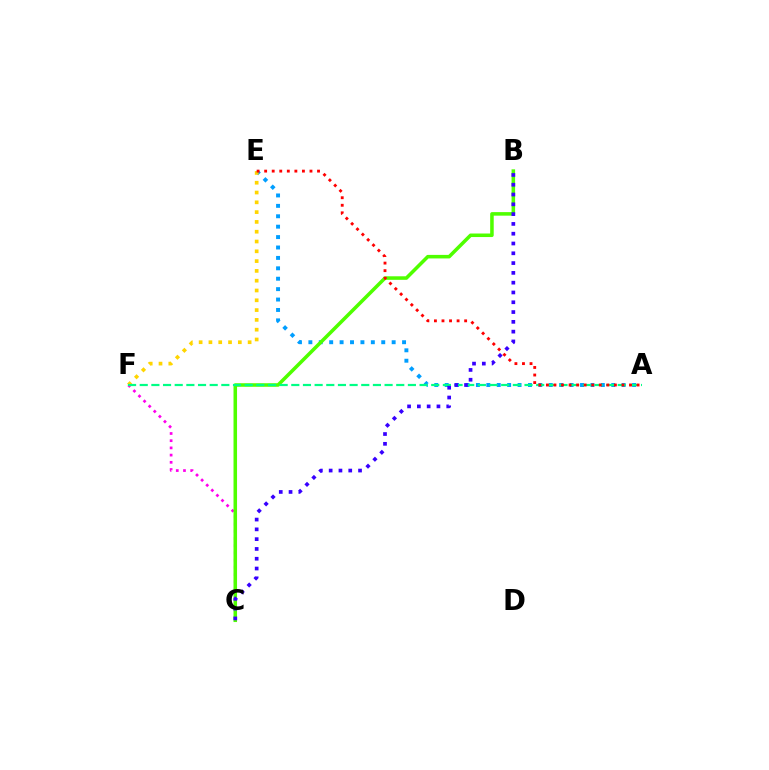{('C', 'F'): [{'color': '#ff00ed', 'line_style': 'dotted', 'thickness': 1.96}], ('A', 'E'): [{'color': '#009eff', 'line_style': 'dotted', 'thickness': 2.83}, {'color': '#ff0000', 'line_style': 'dotted', 'thickness': 2.05}], ('B', 'C'): [{'color': '#4fff00', 'line_style': 'solid', 'thickness': 2.55}, {'color': '#3700ff', 'line_style': 'dotted', 'thickness': 2.66}], ('E', 'F'): [{'color': '#ffd500', 'line_style': 'dotted', 'thickness': 2.66}], ('A', 'F'): [{'color': '#00ff86', 'line_style': 'dashed', 'thickness': 1.58}]}